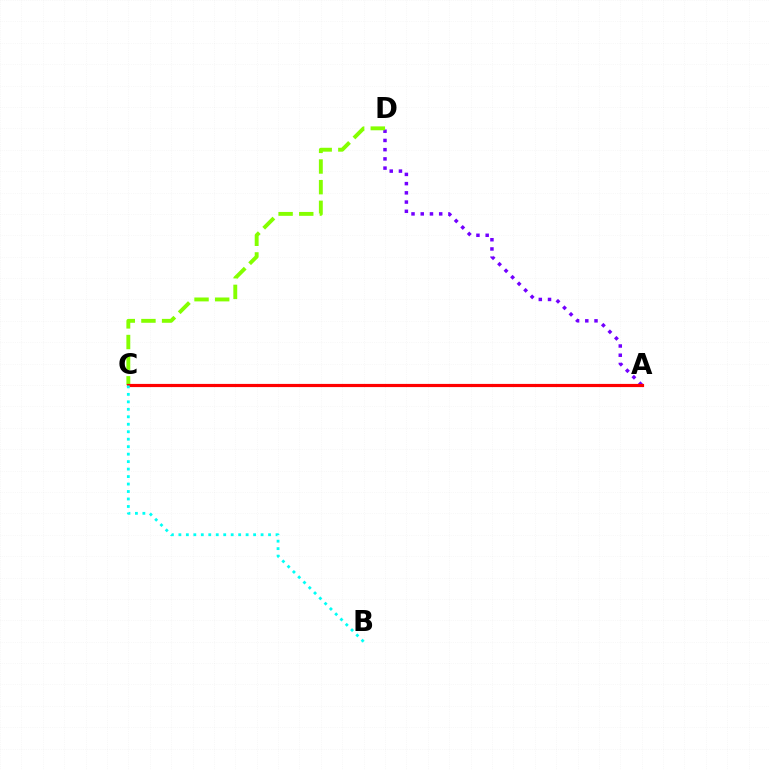{('A', 'D'): [{'color': '#7200ff', 'line_style': 'dotted', 'thickness': 2.51}], ('C', 'D'): [{'color': '#84ff00', 'line_style': 'dashed', 'thickness': 2.81}], ('A', 'C'): [{'color': '#ff0000', 'line_style': 'solid', 'thickness': 2.29}], ('B', 'C'): [{'color': '#00fff6', 'line_style': 'dotted', 'thickness': 2.03}]}